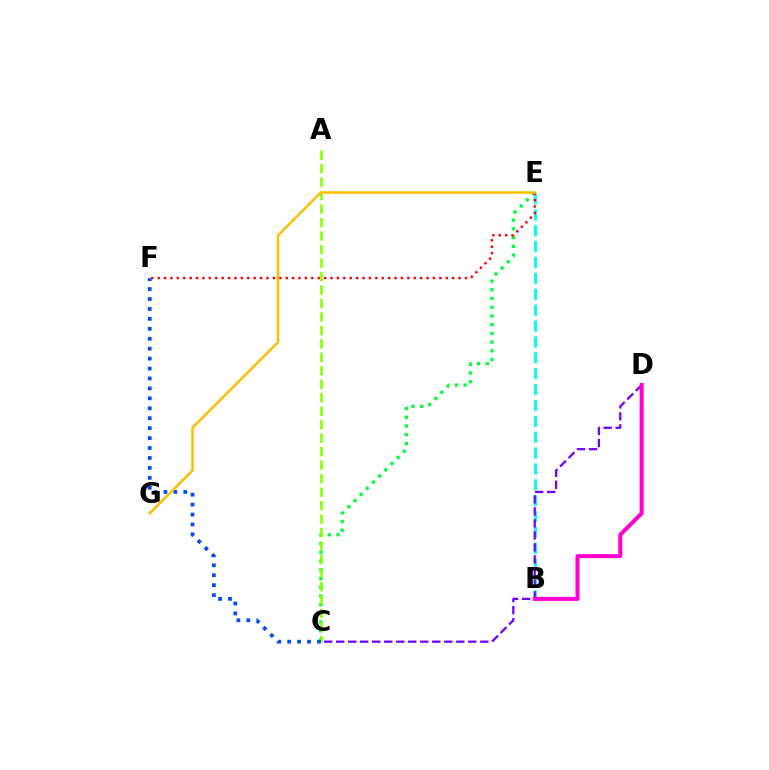{('C', 'E'): [{'color': '#00ff39', 'line_style': 'dotted', 'thickness': 2.37}], ('B', 'E'): [{'color': '#00fff6', 'line_style': 'dashed', 'thickness': 2.16}], ('C', 'D'): [{'color': '#7200ff', 'line_style': 'dashed', 'thickness': 1.63}], ('E', 'F'): [{'color': '#ff0000', 'line_style': 'dotted', 'thickness': 1.74}], ('A', 'C'): [{'color': '#84ff00', 'line_style': 'dashed', 'thickness': 1.83}], ('B', 'D'): [{'color': '#ff00cf', 'line_style': 'solid', 'thickness': 2.9}], ('C', 'F'): [{'color': '#004bff', 'line_style': 'dotted', 'thickness': 2.7}], ('E', 'G'): [{'color': '#ffbd00', 'line_style': 'solid', 'thickness': 1.77}]}